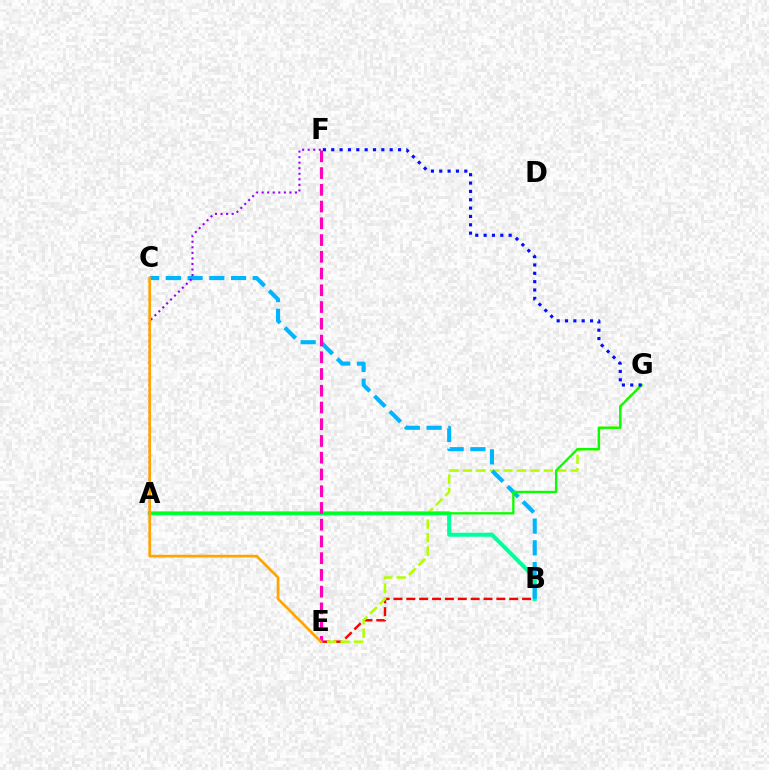{('B', 'E'): [{'color': '#ff0000', 'line_style': 'dashed', 'thickness': 1.75}], ('E', 'G'): [{'color': '#b3ff00', 'line_style': 'dashed', 'thickness': 1.83}], ('A', 'B'): [{'color': '#00ff9d', 'line_style': 'solid', 'thickness': 2.92}], ('B', 'C'): [{'color': '#00b5ff', 'line_style': 'dashed', 'thickness': 2.95}], ('A', 'G'): [{'color': '#08ff00', 'line_style': 'solid', 'thickness': 1.67}], ('E', 'F'): [{'color': '#ff00bd', 'line_style': 'dashed', 'thickness': 2.27}], ('F', 'G'): [{'color': '#0010ff', 'line_style': 'dotted', 'thickness': 2.27}], ('A', 'F'): [{'color': '#9b00ff', 'line_style': 'dotted', 'thickness': 1.51}], ('C', 'E'): [{'color': '#ffa500', 'line_style': 'solid', 'thickness': 1.95}]}